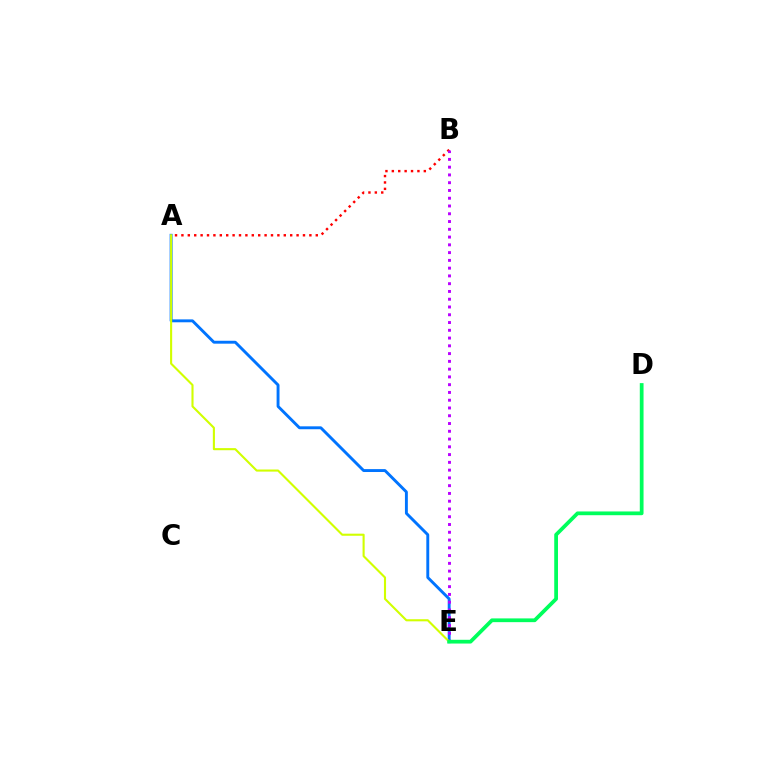{('A', 'E'): [{'color': '#0074ff', 'line_style': 'solid', 'thickness': 2.09}, {'color': '#d1ff00', 'line_style': 'solid', 'thickness': 1.52}], ('A', 'B'): [{'color': '#ff0000', 'line_style': 'dotted', 'thickness': 1.74}], ('B', 'E'): [{'color': '#b900ff', 'line_style': 'dotted', 'thickness': 2.11}], ('D', 'E'): [{'color': '#00ff5c', 'line_style': 'solid', 'thickness': 2.7}]}